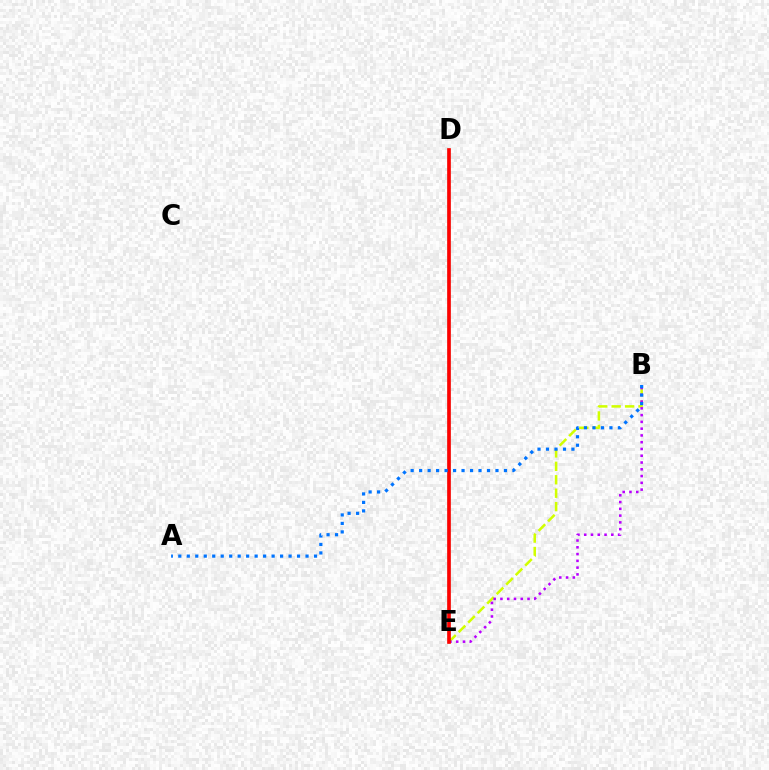{('B', 'E'): [{'color': '#d1ff00', 'line_style': 'dashed', 'thickness': 1.82}, {'color': '#b900ff', 'line_style': 'dotted', 'thickness': 1.84}], ('D', 'E'): [{'color': '#00ff5c', 'line_style': 'solid', 'thickness': 1.7}, {'color': '#ff0000', 'line_style': 'solid', 'thickness': 2.63}], ('A', 'B'): [{'color': '#0074ff', 'line_style': 'dotted', 'thickness': 2.3}]}